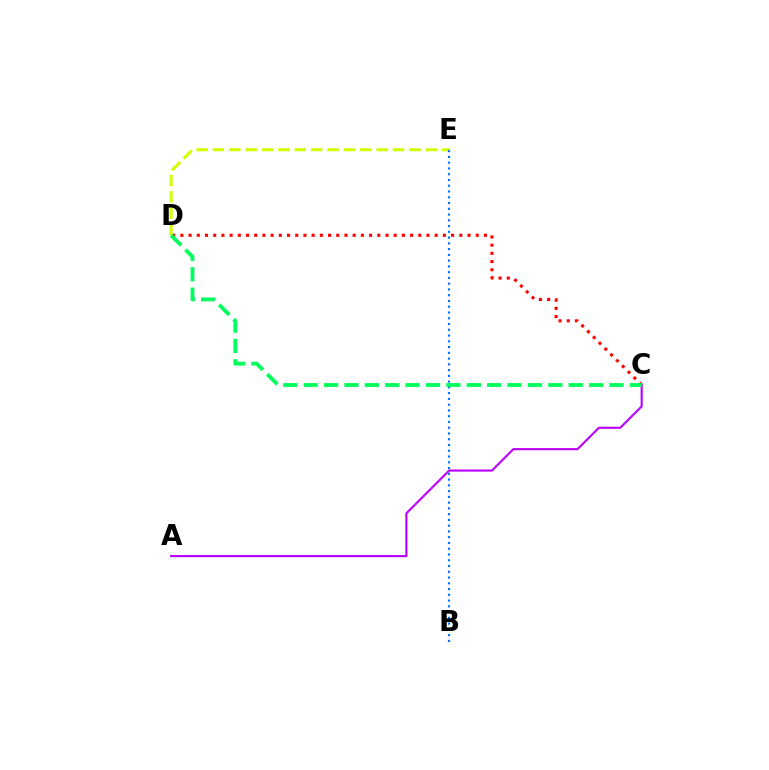{('C', 'D'): [{'color': '#ff0000', 'line_style': 'dotted', 'thickness': 2.23}, {'color': '#00ff5c', 'line_style': 'dashed', 'thickness': 2.77}], ('D', 'E'): [{'color': '#d1ff00', 'line_style': 'dashed', 'thickness': 2.22}], ('A', 'C'): [{'color': '#b900ff', 'line_style': 'solid', 'thickness': 1.53}], ('B', 'E'): [{'color': '#0074ff', 'line_style': 'dotted', 'thickness': 1.57}]}